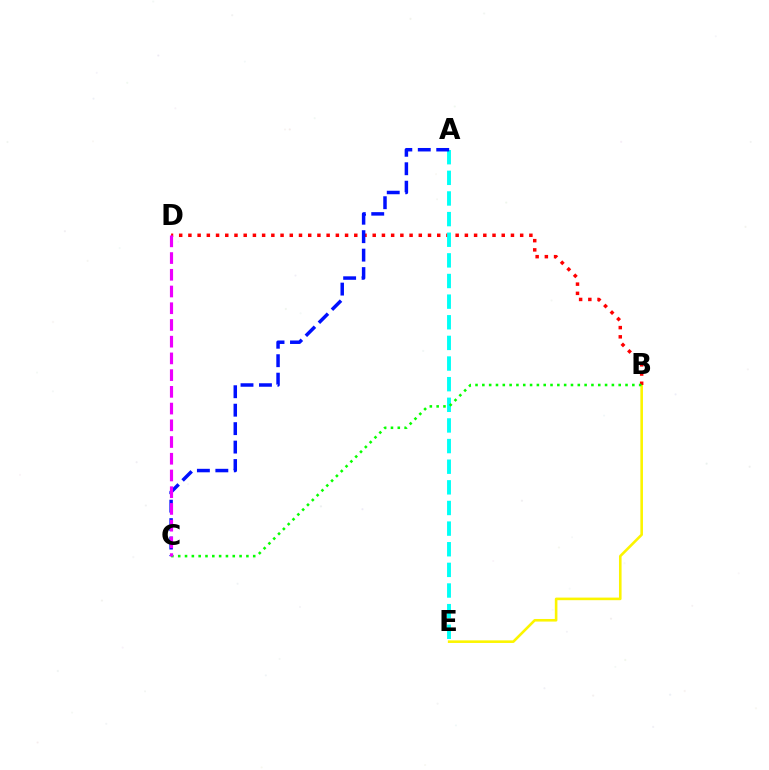{('B', 'E'): [{'color': '#fcf500', 'line_style': 'solid', 'thickness': 1.87}], ('B', 'D'): [{'color': '#ff0000', 'line_style': 'dotted', 'thickness': 2.5}], ('A', 'E'): [{'color': '#00fff6', 'line_style': 'dashed', 'thickness': 2.8}], ('B', 'C'): [{'color': '#08ff00', 'line_style': 'dotted', 'thickness': 1.85}], ('A', 'C'): [{'color': '#0010ff', 'line_style': 'dashed', 'thickness': 2.51}], ('C', 'D'): [{'color': '#ee00ff', 'line_style': 'dashed', 'thickness': 2.27}]}